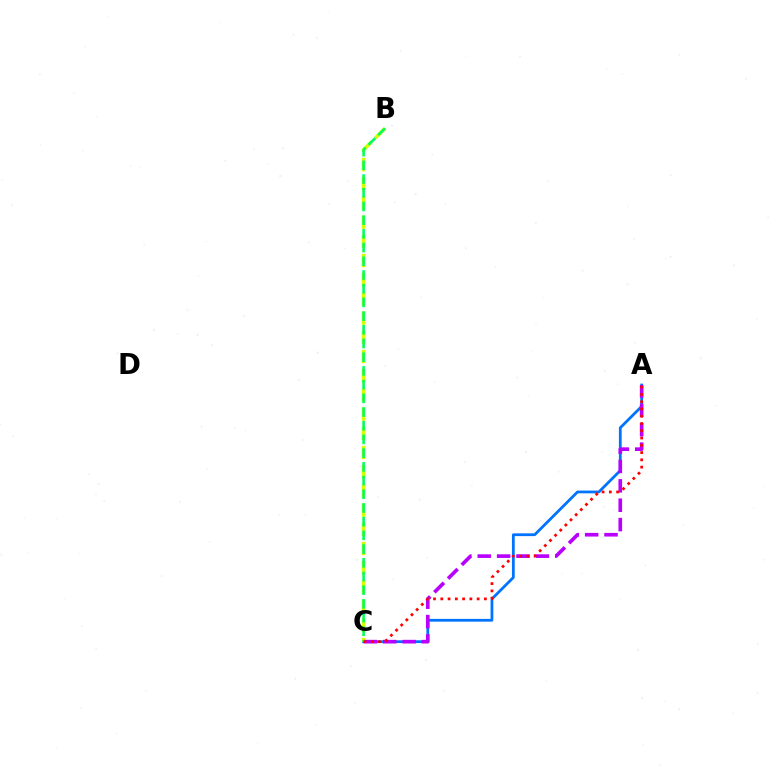{('A', 'C'): [{'color': '#0074ff', 'line_style': 'solid', 'thickness': 2.0}, {'color': '#b900ff', 'line_style': 'dashed', 'thickness': 2.63}, {'color': '#ff0000', 'line_style': 'dotted', 'thickness': 1.98}], ('B', 'C'): [{'color': '#d1ff00', 'line_style': 'dashed', 'thickness': 2.61}, {'color': '#00ff5c', 'line_style': 'dashed', 'thickness': 1.86}]}